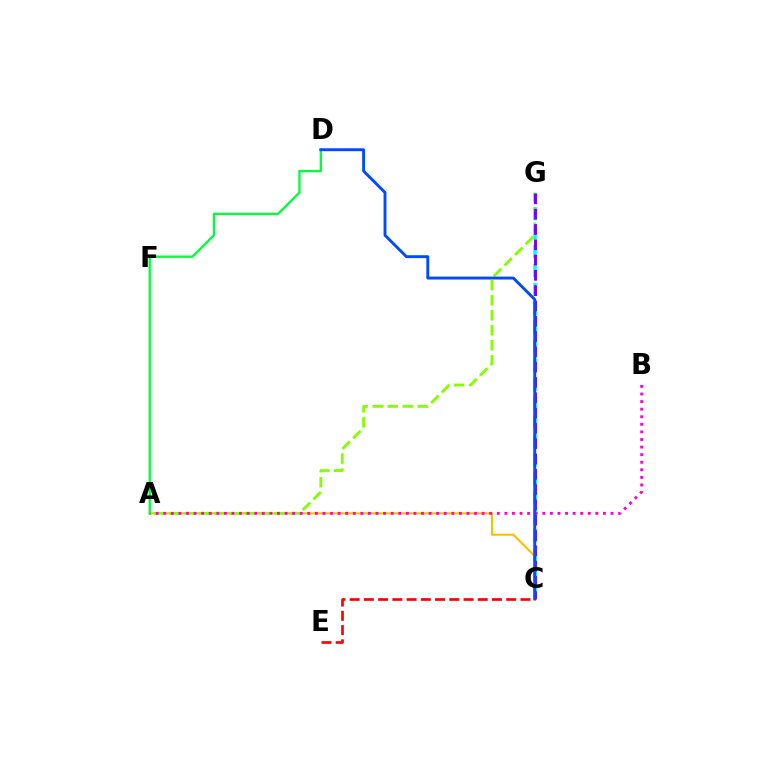{('A', 'C'): [{'color': '#ffbd00', 'line_style': 'solid', 'thickness': 1.51}], ('C', 'G'): [{'color': '#00fff6', 'line_style': 'dashed', 'thickness': 2.57}, {'color': '#7200ff', 'line_style': 'dashed', 'thickness': 2.08}], ('A', 'G'): [{'color': '#84ff00', 'line_style': 'dashed', 'thickness': 2.04}], ('A', 'B'): [{'color': '#ff00cf', 'line_style': 'dotted', 'thickness': 2.06}], ('A', 'D'): [{'color': '#00ff39', 'line_style': 'solid', 'thickness': 1.67}], ('C', 'D'): [{'color': '#004bff', 'line_style': 'solid', 'thickness': 2.09}], ('C', 'E'): [{'color': '#ff0000', 'line_style': 'dashed', 'thickness': 1.93}]}